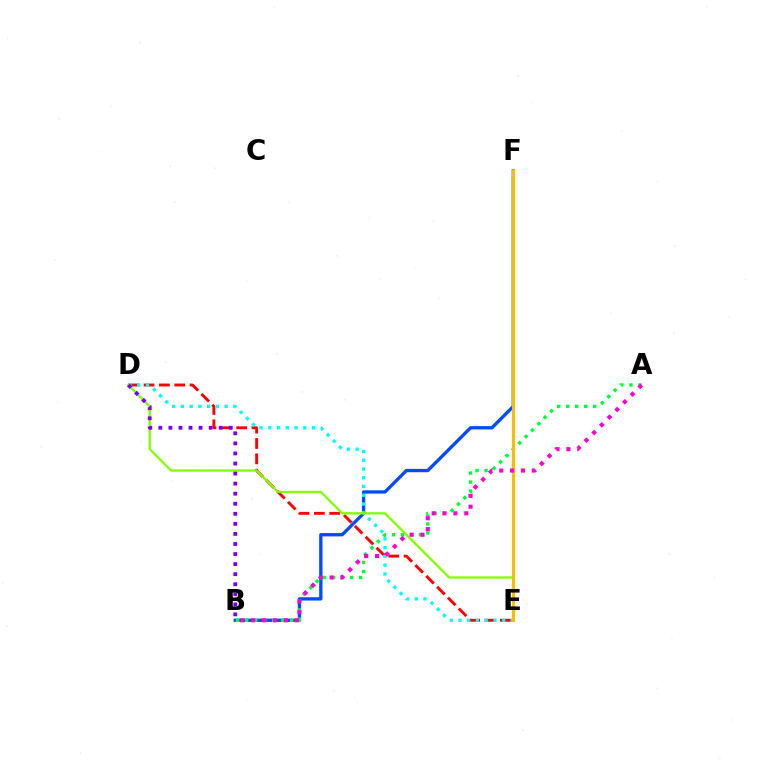{('B', 'F'): [{'color': '#004bff', 'line_style': 'solid', 'thickness': 2.38}], ('D', 'E'): [{'color': '#ff0000', 'line_style': 'dashed', 'thickness': 2.09}, {'color': '#00fff6', 'line_style': 'dotted', 'thickness': 2.38}, {'color': '#84ff00', 'line_style': 'solid', 'thickness': 1.66}], ('A', 'B'): [{'color': '#00ff39', 'line_style': 'dotted', 'thickness': 2.45}, {'color': '#ff00cf', 'line_style': 'dotted', 'thickness': 2.95}], ('E', 'F'): [{'color': '#ffbd00', 'line_style': 'solid', 'thickness': 2.26}], ('B', 'D'): [{'color': '#7200ff', 'line_style': 'dotted', 'thickness': 2.73}]}